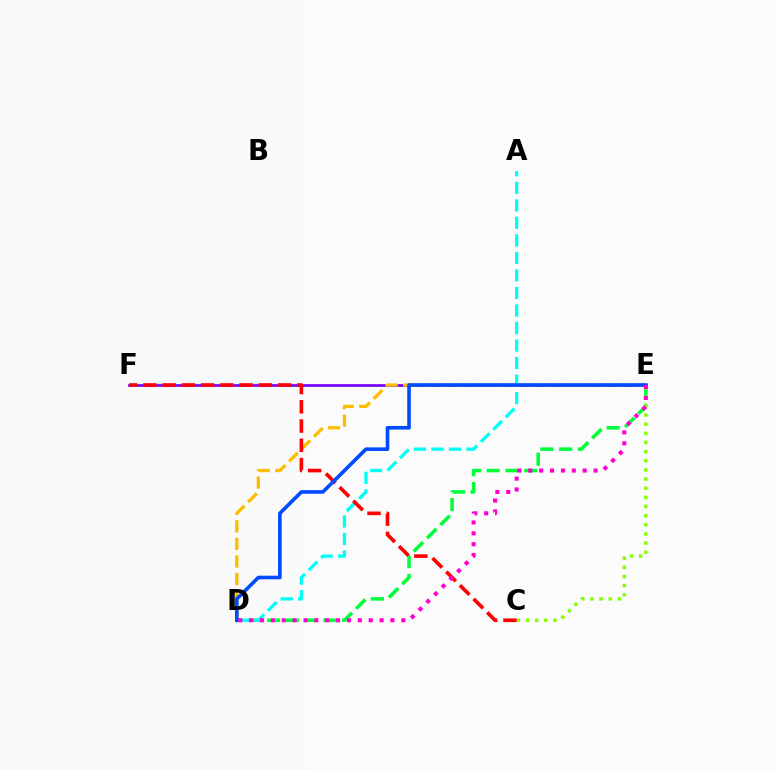{('E', 'F'): [{'color': '#7200ff', 'line_style': 'solid', 'thickness': 1.92}], ('D', 'E'): [{'color': '#ffbd00', 'line_style': 'dashed', 'thickness': 2.39}, {'color': '#00ff39', 'line_style': 'dashed', 'thickness': 2.55}, {'color': '#004bff', 'line_style': 'solid', 'thickness': 2.6}, {'color': '#ff00cf', 'line_style': 'dotted', 'thickness': 2.95}], ('A', 'D'): [{'color': '#00fff6', 'line_style': 'dashed', 'thickness': 2.38}], ('C', 'E'): [{'color': '#84ff00', 'line_style': 'dotted', 'thickness': 2.48}], ('C', 'F'): [{'color': '#ff0000', 'line_style': 'dashed', 'thickness': 2.62}]}